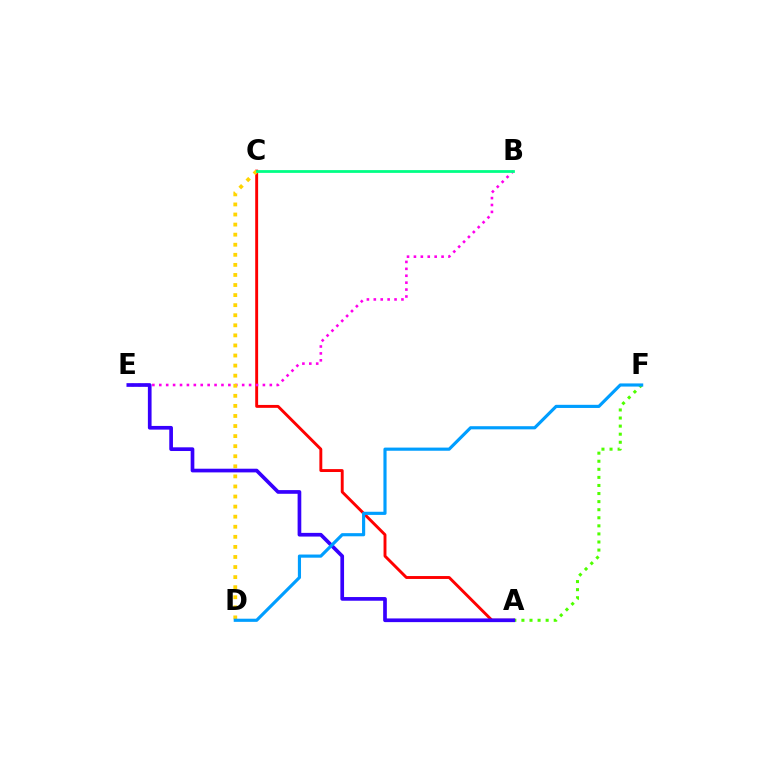{('A', 'C'): [{'color': '#ff0000', 'line_style': 'solid', 'thickness': 2.09}], ('B', 'E'): [{'color': '#ff00ed', 'line_style': 'dotted', 'thickness': 1.88}], ('A', 'F'): [{'color': '#4fff00', 'line_style': 'dotted', 'thickness': 2.19}], ('C', 'D'): [{'color': '#ffd500', 'line_style': 'dotted', 'thickness': 2.74}], ('A', 'E'): [{'color': '#3700ff', 'line_style': 'solid', 'thickness': 2.66}], ('B', 'C'): [{'color': '#00ff86', 'line_style': 'solid', 'thickness': 2.0}], ('D', 'F'): [{'color': '#009eff', 'line_style': 'solid', 'thickness': 2.27}]}